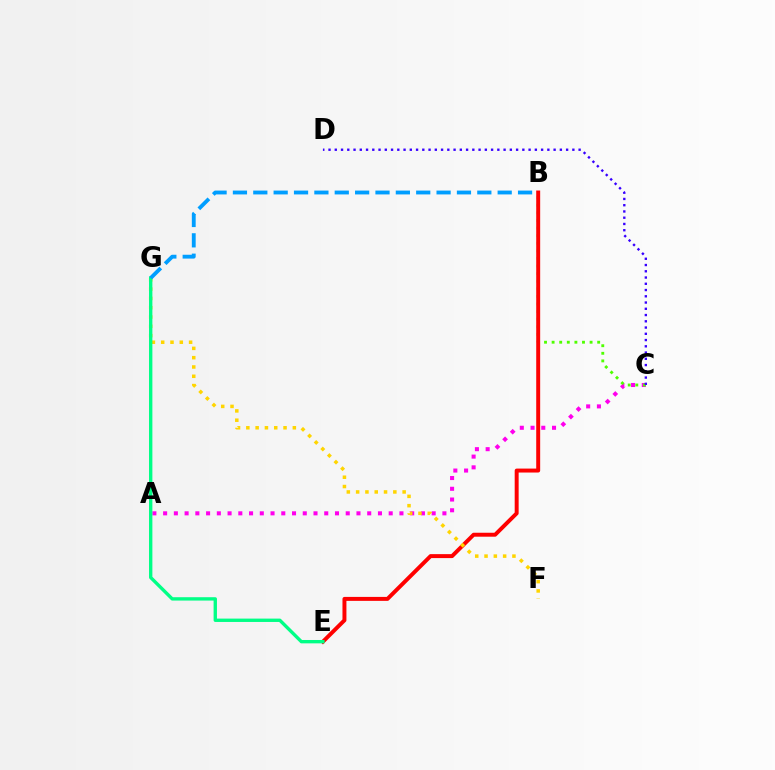{('A', 'C'): [{'color': '#ff00ed', 'line_style': 'dotted', 'thickness': 2.92}], ('B', 'C'): [{'color': '#4fff00', 'line_style': 'dotted', 'thickness': 2.06}], ('C', 'D'): [{'color': '#3700ff', 'line_style': 'dotted', 'thickness': 1.7}], ('B', 'E'): [{'color': '#ff0000', 'line_style': 'solid', 'thickness': 2.85}], ('F', 'G'): [{'color': '#ffd500', 'line_style': 'dotted', 'thickness': 2.53}], ('E', 'G'): [{'color': '#00ff86', 'line_style': 'solid', 'thickness': 2.42}], ('B', 'G'): [{'color': '#009eff', 'line_style': 'dashed', 'thickness': 2.77}]}